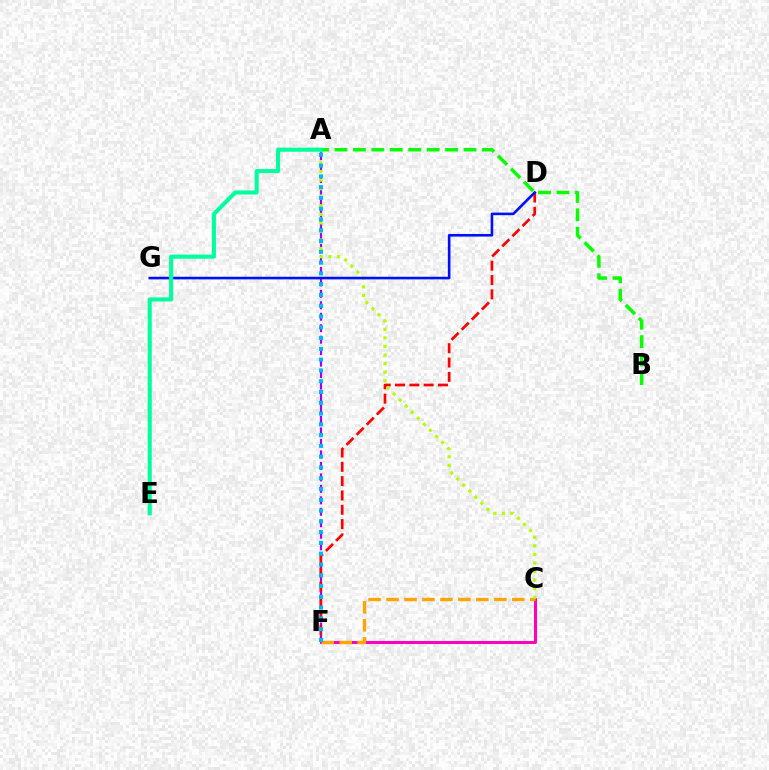{('C', 'F'): [{'color': '#ff00bd', 'line_style': 'solid', 'thickness': 2.19}, {'color': '#ffa500', 'line_style': 'dashed', 'thickness': 2.44}], ('A', 'B'): [{'color': '#08ff00', 'line_style': 'dashed', 'thickness': 2.51}], ('A', 'F'): [{'color': '#9b00ff', 'line_style': 'dashed', 'thickness': 1.56}, {'color': '#00b5ff', 'line_style': 'dotted', 'thickness': 2.93}], ('D', 'F'): [{'color': '#ff0000', 'line_style': 'dashed', 'thickness': 1.95}], ('A', 'C'): [{'color': '#b3ff00', 'line_style': 'dotted', 'thickness': 2.33}], ('D', 'G'): [{'color': '#0010ff', 'line_style': 'solid', 'thickness': 1.88}], ('A', 'E'): [{'color': '#00ff9d', 'line_style': 'solid', 'thickness': 2.93}]}